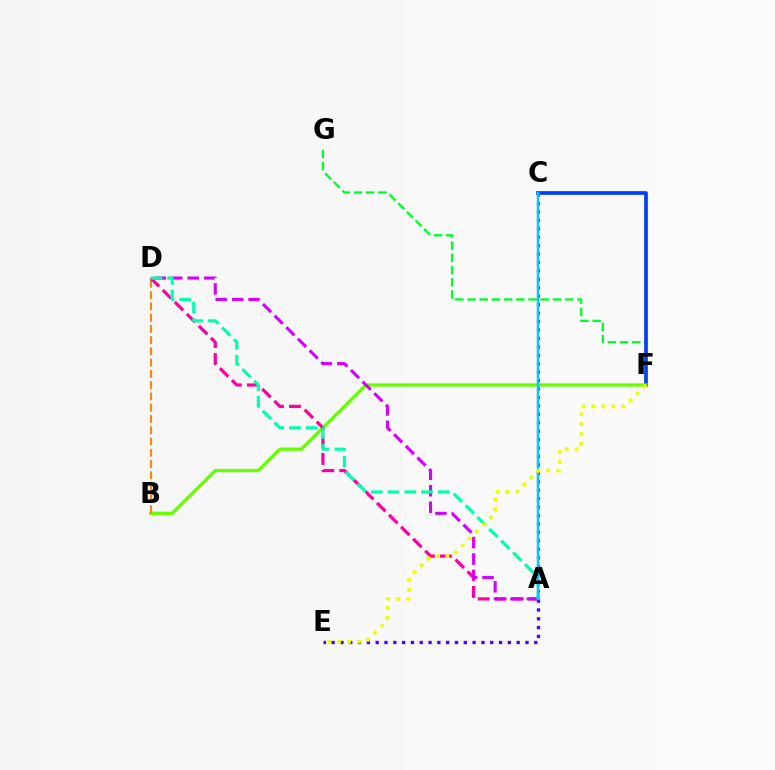{('F', 'G'): [{'color': '#00ff27', 'line_style': 'dashed', 'thickness': 1.66}], ('C', 'F'): [{'color': '#003fff', 'line_style': 'solid', 'thickness': 2.67}], ('B', 'F'): [{'color': '#66ff00', 'line_style': 'solid', 'thickness': 2.38}], ('A', 'C'): [{'color': '#ff0000', 'line_style': 'dotted', 'thickness': 2.29}, {'color': '#00c7ff', 'line_style': 'solid', 'thickness': 1.78}], ('B', 'D'): [{'color': '#ff8800', 'line_style': 'dashed', 'thickness': 1.53}], ('A', 'D'): [{'color': '#ff00a0', 'line_style': 'dashed', 'thickness': 2.31}, {'color': '#d600ff', 'line_style': 'dashed', 'thickness': 2.24}, {'color': '#00ffaf', 'line_style': 'dashed', 'thickness': 2.27}], ('A', 'E'): [{'color': '#4f00ff', 'line_style': 'dotted', 'thickness': 2.39}], ('E', 'F'): [{'color': '#eeff00', 'line_style': 'dotted', 'thickness': 2.69}]}